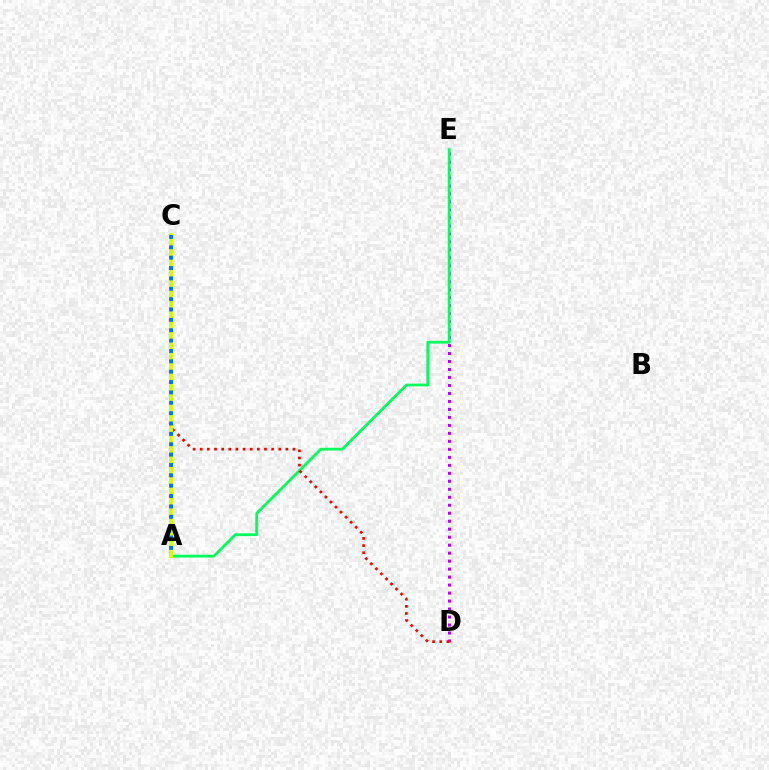{('D', 'E'): [{'color': '#b900ff', 'line_style': 'dotted', 'thickness': 2.17}], ('A', 'E'): [{'color': '#00ff5c', 'line_style': 'solid', 'thickness': 1.99}], ('C', 'D'): [{'color': '#ff0000', 'line_style': 'dotted', 'thickness': 1.94}], ('A', 'C'): [{'color': '#d1ff00', 'line_style': 'solid', 'thickness': 2.84}, {'color': '#0074ff', 'line_style': 'dotted', 'thickness': 2.82}]}